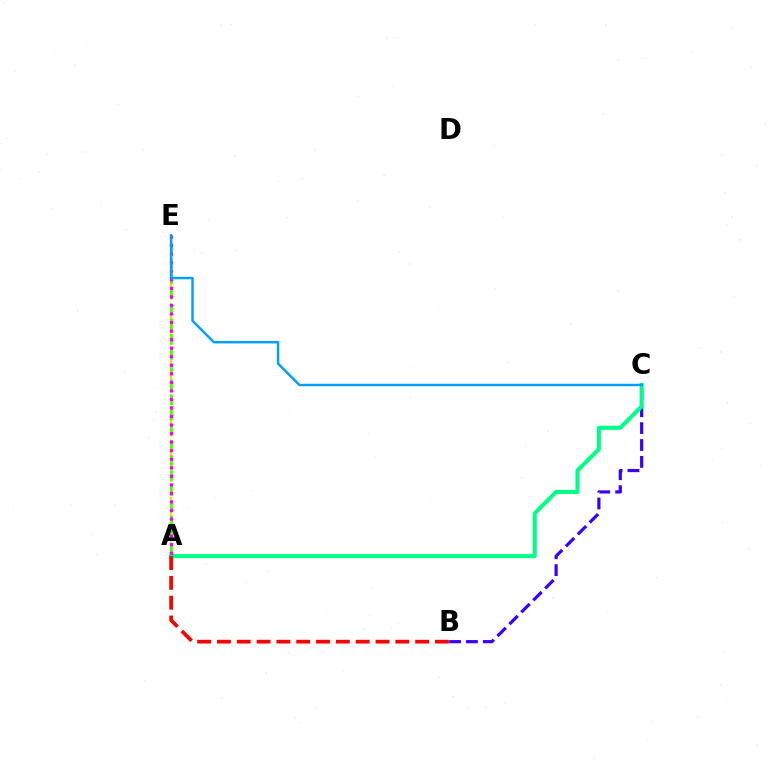{('A', 'E'): [{'color': '#ffd500', 'line_style': 'dashed', 'thickness': 1.55}, {'color': '#4fff00', 'line_style': 'dashed', 'thickness': 2.06}, {'color': '#ff00ed', 'line_style': 'dotted', 'thickness': 2.32}], ('B', 'C'): [{'color': '#3700ff', 'line_style': 'dashed', 'thickness': 2.29}], ('A', 'C'): [{'color': '#00ff86', 'line_style': 'solid', 'thickness': 2.94}], ('C', 'E'): [{'color': '#009eff', 'line_style': 'solid', 'thickness': 1.75}], ('A', 'B'): [{'color': '#ff0000', 'line_style': 'dashed', 'thickness': 2.69}]}